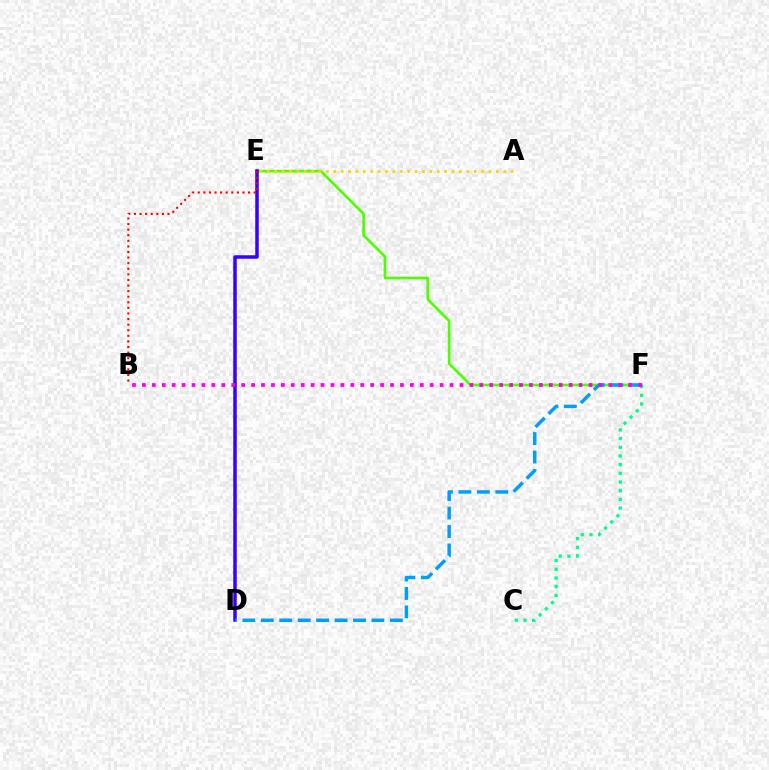{('E', 'F'): [{'color': '#4fff00', 'line_style': 'solid', 'thickness': 1.93}], ('C', 'F'): [{'color': '#00ff86', 'line_style': 'dotted', 'thickness': 2.36}], ('D', 'E'): [{'color': '#3700ff', 'line_style': 'solid', 'thickness': 2.53}], ('A', 'E'): [{'color': '#ffd500', 'line_style': 'dotted', 'thickness': 2.01}], ('B', 'E'): [{'color': '#ff0000', 'line_style': 'dotted', 'thickness': 1.52}], ('D', 'F'): [{'color': '#009eff', 'line_style': 'dashed', 'thickness': 2.5}], ('B', 'F'): [{'color': '#ff00ed', 'line_style': 'dotted', 'thickness': 2.7}]}